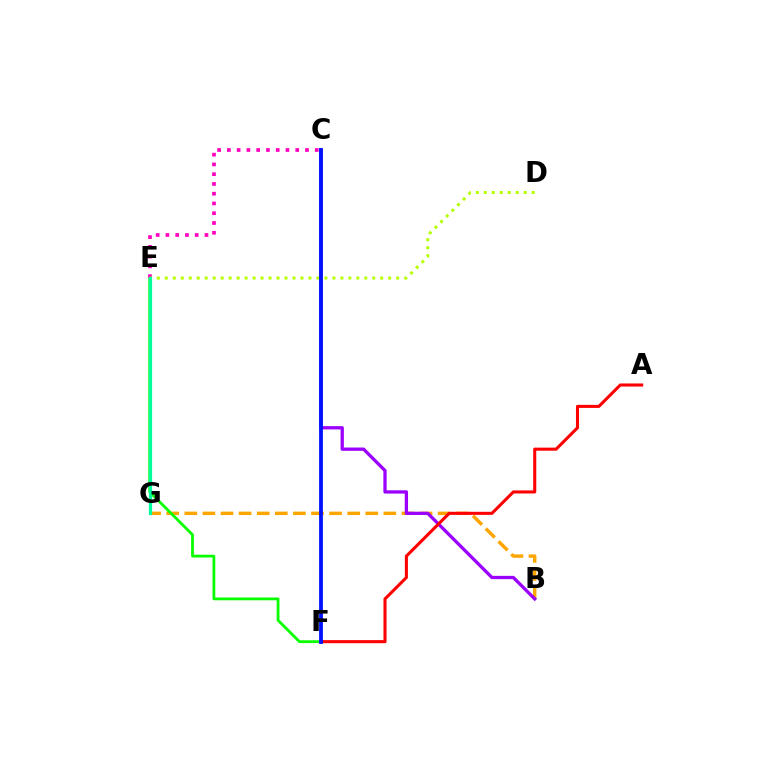{('B', 'G'): [{'color': '#ffa500', 'line_style': 'dashed', 'thickness': 2.46}], ('E', 'F'): [{'color': '#08ff00', 'line_style': 'solid', 'thickness': 2.01}], ('B', 'C'): [{'color': '#9b00ff', 'line_style': 'solid', 'thickness': 2.37}], ('A', 'F'): [{'color': '#ff0000', 'line_style': 'solid', 'thickness': 2.21}], ('C', 'F'): [{'color': '#00b5ff', 'line_style': 'solid', 'thickness': 1.79}, {'color': '#0010ff', 'line_style': 'solid', 'thickness': 2.72}], ('C', 'E'): [{'color': '#ff00bd', 'line_style': 'dotted', 'thickness': 2.65}], ('D', 'E'): [{'color': '#b3ff00', 'line_style': 'dotted', 'thickness': 2.17}], ('E', 'G'): [{'color': '#00ff9d', 'line_style': 'solid', 'thickness': 2.32}]}